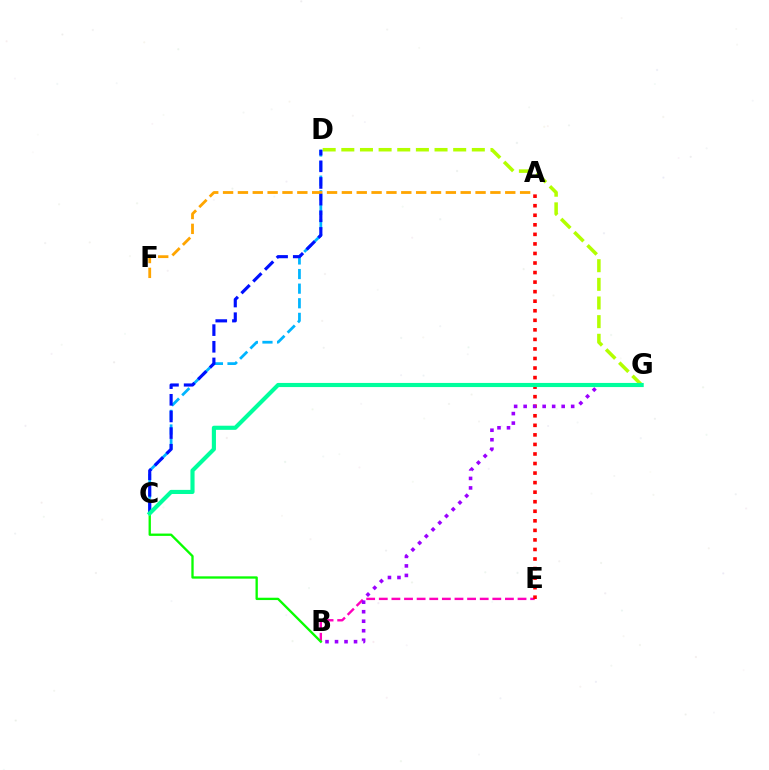{('B', 'E'): [{'color': '#ff00bd', 'line_style': 'dashed', 'thickness': 1.71}], ('A', 'E'): [{'color': '#ff0000', 'line_style': 'dotted', 'thickness': 2.59}], ('D', 'G'): [{'color': '#b3ff00', 'line_style': 'dashed', 'thickness': 2.53}], ('C', 'D'): [{'color': '#00b5ff', 'line_style': 'dashed', 'thickness': 1.98}, {'color': '#0010ff', 'line_style': 'dashed', 'thickness': 2.26}], ('B', 'C'): [{'color': '#08ff00', 'line_style': 'solid', 'thickness': 1.68}], ('A', 'F'): [{'color': '#ffa500', 'line_style': 'dashed', 'thickness': 2.02}], ('B', 'G'): [{'color': '#9b00ff', 'line_style': 'dotted', 'thickness': 2.58}], ('C', 'G'): [{'color': '#00ff9d', 'line_style': 'solid', 'thickness': 2.97}]}